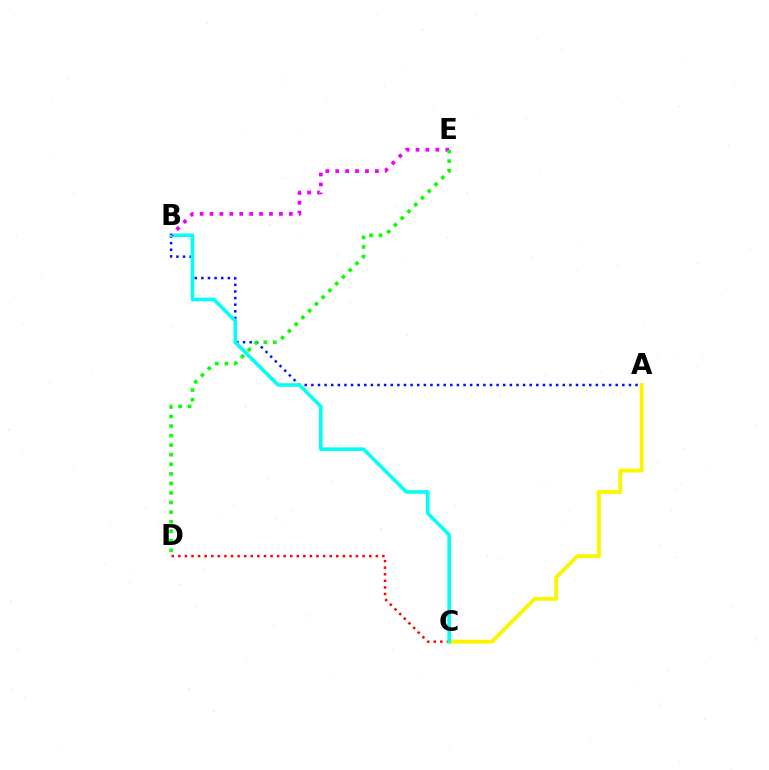{('A', 'B'): [{'color': '#0010ff', 'line_style': 'dotted', 'thickness': 1.8}], ('A', 'C'): [{'color': '#fcf500', 'line_style': 'solid', 'thickness': 2.78}], ('C', 'D'): [{'color': '#ff0000', 'line_style': 'dotted', 'thickness': 1.79}], ('B', 'C'): [{'color': '#00fff6', 'line_style': 'solid', 'thickness': 2.59}], ('B', 'E'): [{'color': '#ee00ff', 'line_style': 'dotted', 'thickness': 2.69}], ('D', 'E'): [{'color': '#08ff00', 'line_style': 'dotted', 'thickness': 2.6}]}